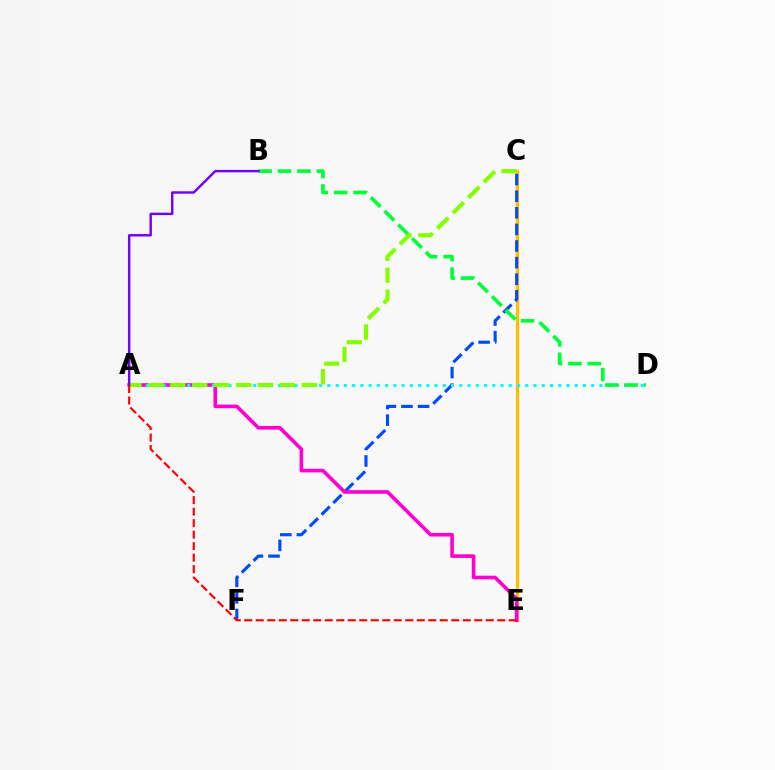{('C', 'E'): [{'color': '#ffbd00', 'line_style': 'solid', 'thickness': 2.36}], ('C', 'F'): [{'color': '#004bff', 'line_style': 'dashed', 'thickness': 2.25}], ('A', 'E'): [{'color': '#ff00cf', 'line_style': 'solid', 'thickness': 2.61}, {'color': '#ff0000', 'line_style': 'dashed', 'thickness': 1.56}], ('A', 'D'): [{'color': '#00fff6', 'line_style': 'dotted', 'thickness': 2.24}], ('B', 'D'): [{'color': '#00ff39', 'line_style': 'dashed', 'thickness': 2.64}], ('A', 'C'): [{'color': '#84ff00', 'line_style': 'dashed', 'thickness': 2.98}], ('A', 'B'): [{'color': '#7200ff', 'line_style': 'solid', 'thickness': 1.75}]}